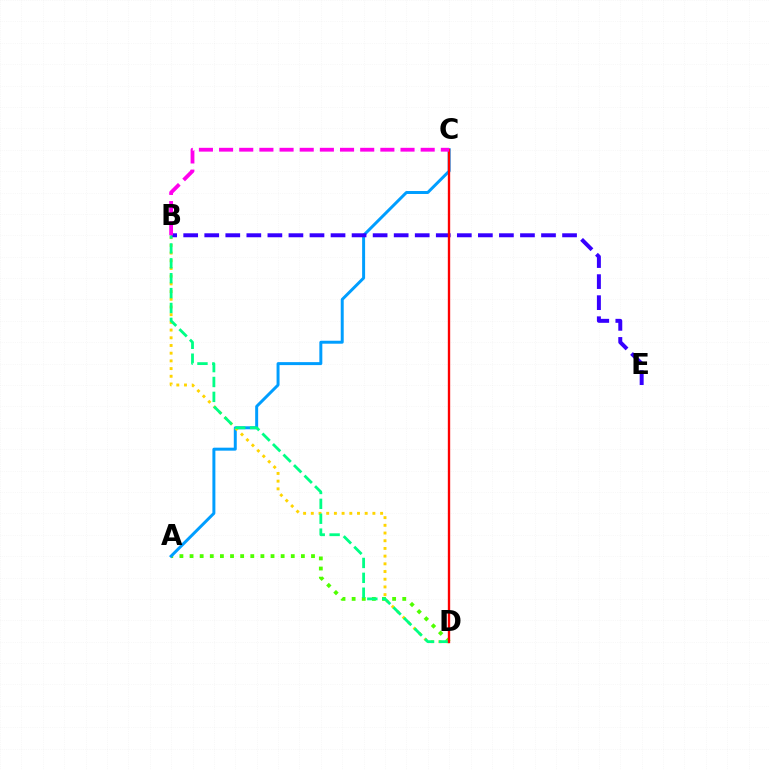{('A', 'D'): [{'color': '#4fff00', 'line_style': 'dotted', 'thickness': 2.75}], ('A', 'C'): [{'color': '#009eff', 'line_style': 'solid', 'thickness': 2.14}], ('B', 'D'): [{'color': '#ffd500', 'line_style': 'dotted', 'thickness': 2.09}, {'color': '#00ff86', 'line_style': 'dashed', 'thickness': 2.02}], ('B', 'E'): [{'color': '#3700ff', 'line_style': 'dashed', 'thickness': 2.86}], ('C', 'D'): [{'color': '#ff0000', 'line_style': 'solid', 'thickness': 1.7}], ('B', 'C'): [{'color': '#ff00ed', 'line_style': 'dashed', 'thickness': 2.74}]}